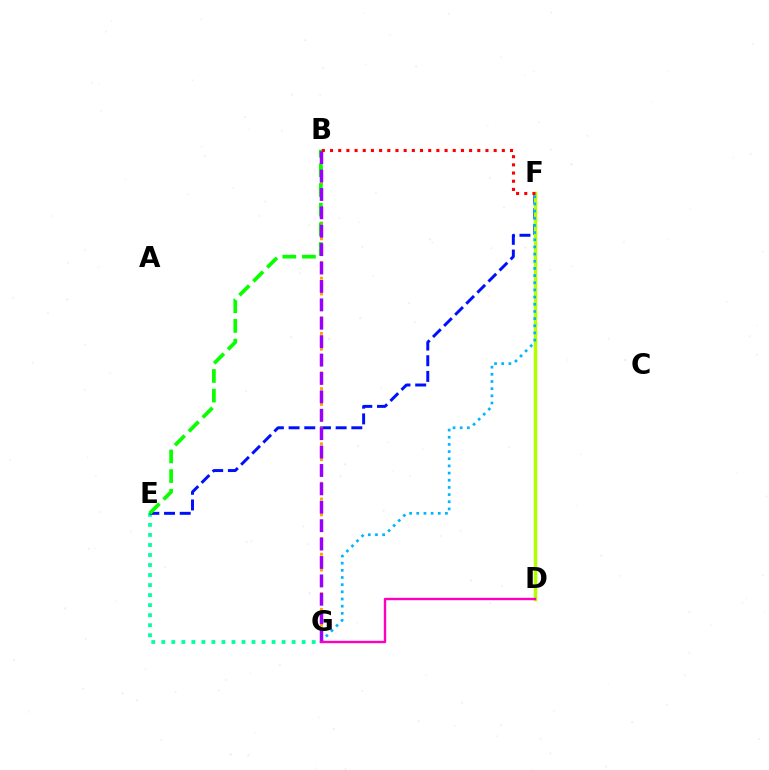{('E', 'G'): [{'color': '#00ff9d', 'line_style': 'dotted', 'thickness': 2.72}], ('E', 'F'): [{'color': '#0010ff', 'line_style': 'dashed', 'thickness': 2.13}], ('B', 'G'): [{'color': '#ffa500', 'line_style': 'dotted', 'thickness': 2.14}, {'color': '#9b00ff', 'line_style': 'dashed', 'thickness': 2.5}], ('B', 'E'): [{'color': '#08ff00', 'line_style': 'dashed', 'thickness': 2.67}], ('D', 'F'): [{'color': '#b3ff00', 'line_style': 'solid', 'thickness': 2.52}], ('B', 'F'): [{'color': '#ff0000', 'line_style': 'dotted', 'thickness': 2.22}], ('F', 'G'): [{'color': '#00b5ff', 'line_style': 'dotted', 'thickness': 1.95}], ('D', 'G'): [{'color': '#ff00bd', 'line_style': 'solid', 'thickness': 1.72}]}